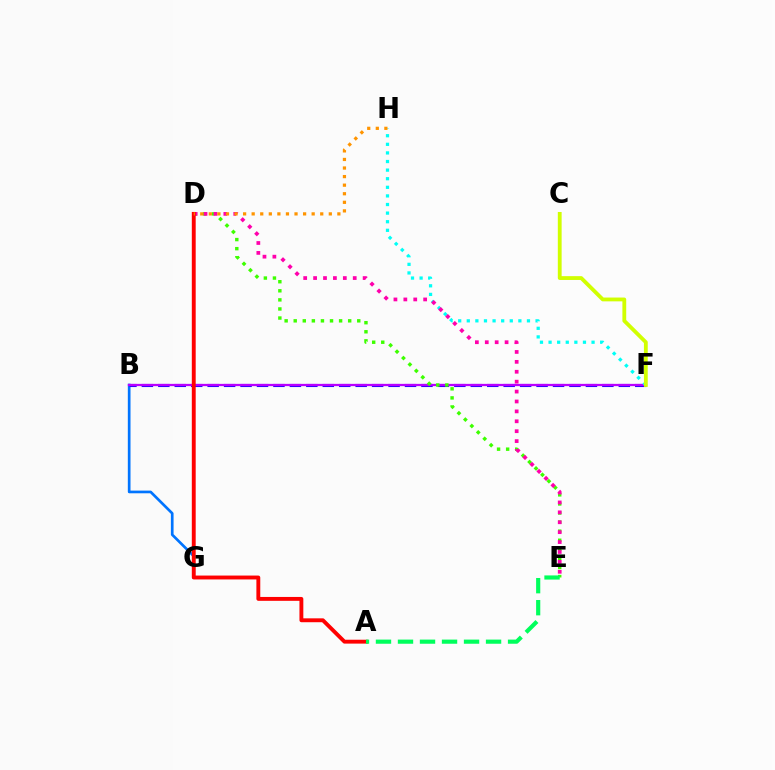{('B', 'G'): [{'color': '#0074ff', 'line_style': 'solid', 'thickness': 1.93}], ('B', 'F'): [{'color': '#2500ff', 'line_style': 'dashed', 'thickness': 2.23}, {'color': '#b900ff', 'line_style': 'solid', 'thickness': 1.63}], ('F', 'H'): [{'color': '#00fff6', 'line_style': 'dotted', 'thickness': 2.34}], ('D', 'E'): [{'color': '#3dff00', 'line_style': 'dotted', 'thickness': 2.47}, {'color': '#ff00ac', 'line_style': 'dotted', 'thickness': 2.69}], ('A', 'D'): [{'color': '#ff0000', 'line_style': 'solid', 'thickness': 2.79}], ('D', 'H'): [{'color': '#ff9400', 'line_style': 'dotted', 'thickness': 2.33}], ('A', 'E'): [{'color': '#00ff5c', 'line_style': 'dashed', 'thickness': 2.99}], ('C', 'F'): [{'color': '#d1ff00', 'line_style': 'solid', 'thickness': 2.74}]}